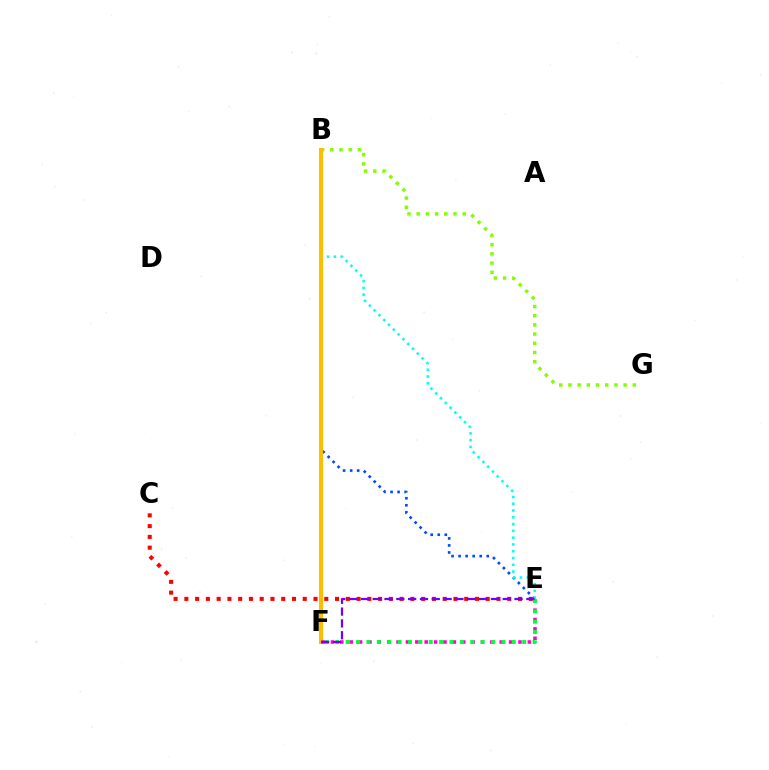{('B', 'G'): [{'color': '#84ff00', 'line_style': 'dotted', 'thickness': 2.5}], ('B', 'E'): [{'color': '#004bff', 'line_style': 'dotted', 'thickness': 1.91}, {'color': '#00fff6', 'line_style': 'dotted', 'thickness': 1.84}], ('C', 'E'): [{'color': '#ff0000', 'line_style': 'dotted', 'thickness': 2.92}], ('B', 'F'): [{'color': '#ffbd00', 'line_style': 'solid', 'thickness': 2.94}], ('E', 'F'): [{'color': '#ff00cf', 'line_style': 'dotted', 'thickness': 2.55}, {'color': '#00ff39', 'line_style': 'dotted', 'thickness': 2.82}, {'color': '#7200ff', 'line_style': 'dashed', 'thickness': 1.61}]}